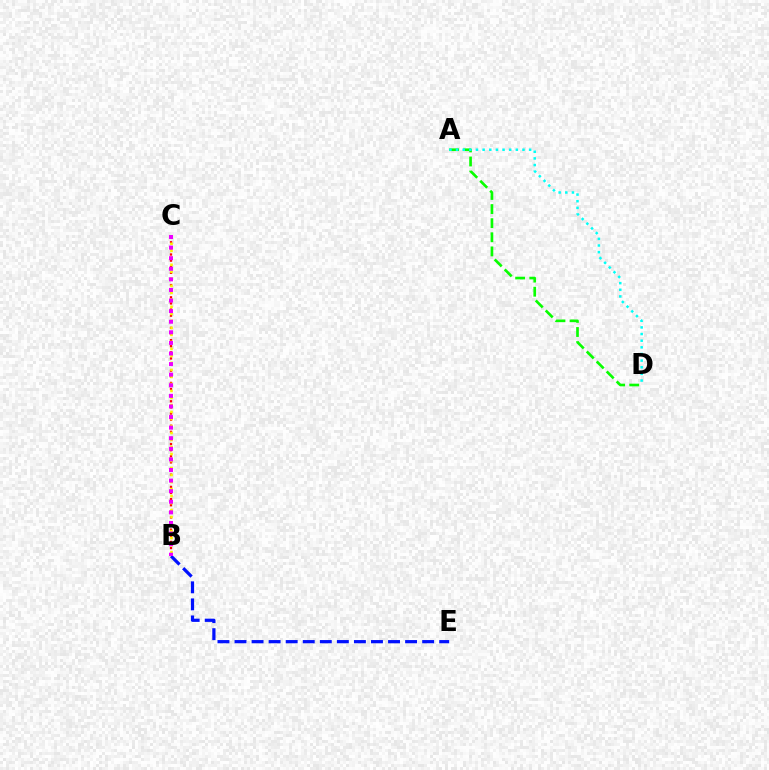{('B', 'E'): [{'color': '#0010ff', 'line_style': 'dashed', 'thickness': 2.32}], ('A', 'D'): [{'color': '#08ff00', 'line_style': 'dashed', 'thickness': 1.92}, {'color': '#00fff6', 'line_style': 'dotted', 'thickness': 1.8}], ('B', 'C'): [{'color': '#ff0000', 'line_style': 'dotted', 'thickness': 1.66}, {'color': '#fcf500', 'line_style': 'dotted', 'thickness': 1.9}, {'color': '#ee00ff', 'line_style': 'dotted', 'thickness': 2.88}]}